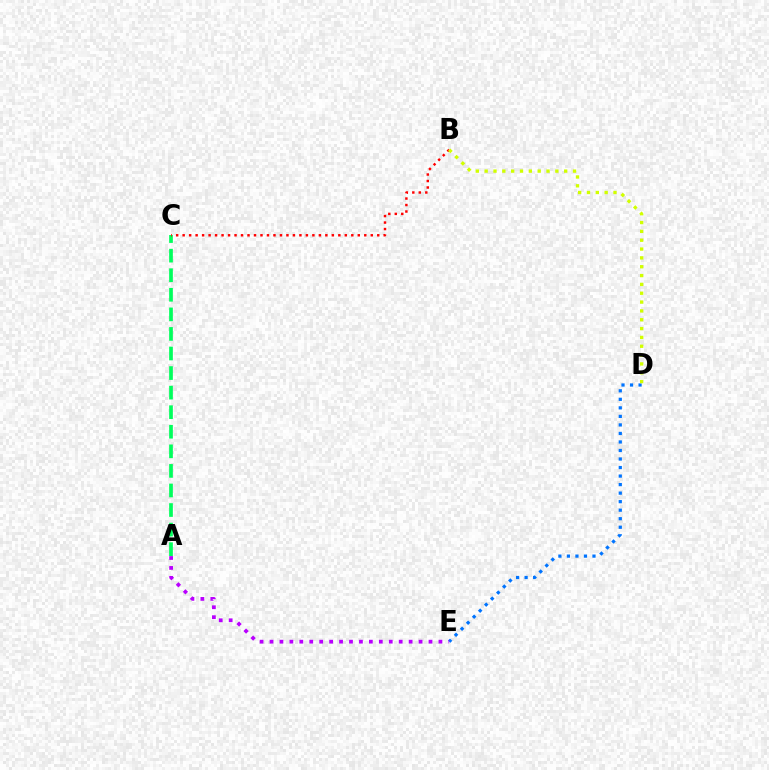{('D', 'E'): [{'color': '#0074ff', 'line_style': 'dotted', 'thickness': 2.32}], ('A', 'C'): [{'color': '#00ff5c', 'line_style': 'dashed', 'thickness': 2.66}], ('B', 'C'): [{'color': '#ff0000', 'line_style': 'dotted', 'thickness': 1.76}], ('A', 'E'): [{'color': '#b900ff', 'line_style': 'dotted', 'thickness': 2.7}], ('B', 'D'): [{'color': '#d1ff00', 'line_style': 'dotted', 'thickness': 2.4}]}